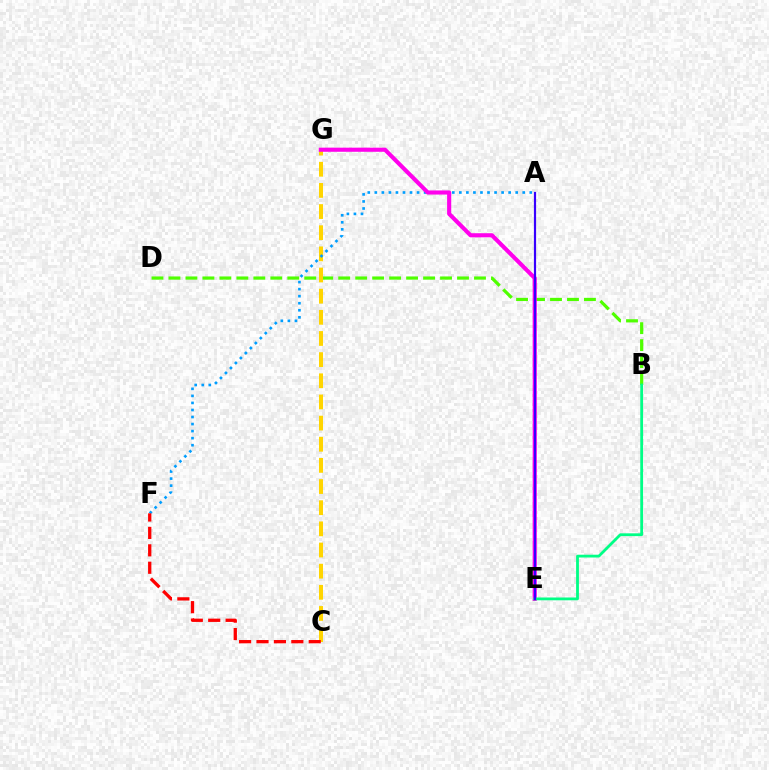{('B', 'D'): [{'color': '#4fff00', 'line_style': 'dashed', 'thickness': 2.31}], ('C', 'G'): [{'color': '#ffd500', 'line_style': 'dashed', 'thickness': 2.87}], ('A', 'F'): [{'color': '#009eff', 'line_style': 'dotted', 'thickness': 1.91}], ('C', 'F'): [{'color': '#ff0000', 'line_style': 'dashed', 'thickness': 2.37}], ('E', 'G'): [{'color': '#ff00ed', 'line_style': 'solid', 'thickness': 2.96}], ('B', 'E'): [{'color': '#00ff86', 'line_style': 'solid', 'thickness': 2.01}], ('A', 'E'): [{'color': '#3700ff', 'line_style': 'solid', 'thickness': 1.58}]}